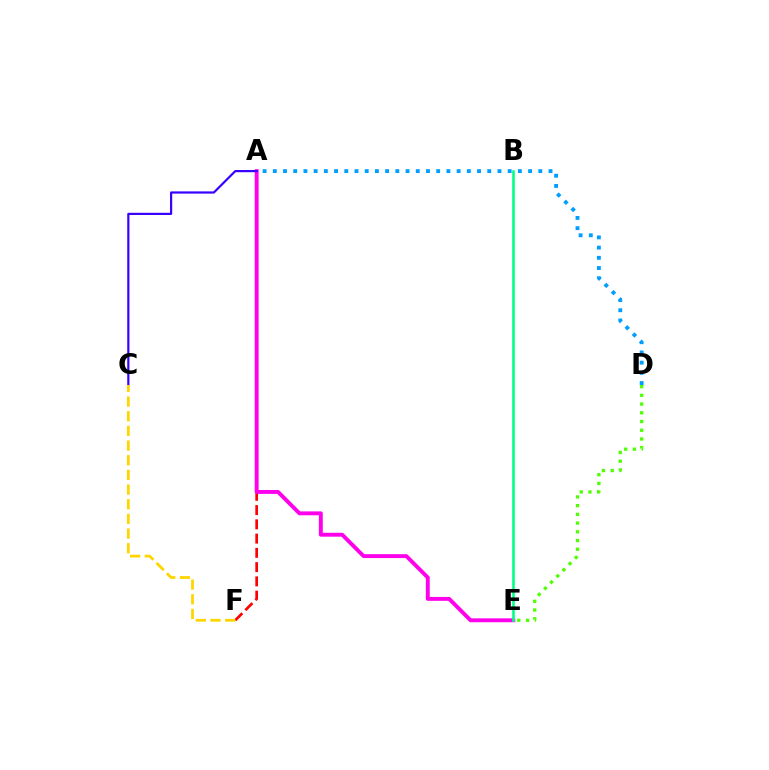{('A', 'D'): [{'color': '#009eff', 'line_style': 'dotted', 'thickness': 2.77}], ('A', 'F'): [{'color': '#ff0000', 'line_style': 'dashed', 'thickness': 1.94}], ('A', 'E'): [{'color': '#ff00ed', 'line_style': 'solid', 'thickness': 2.81}], ('B', 'E'): [{'color': '#00ff86', 'line_style': 'solid', 'thickness': 1.86}], ('A', 'C'): [{'color': '#3700ff', 'line_style': 'solid', 'thickness': 1.58}], ('C', 'F'): [{'color': '#ffd500', 'line_style': 'dashed', 'thickness': 1.99}], ('D', 'E'): [{'color': '#4fff00', 'line_style': 'dotted', 'thickness': 2.37}]}